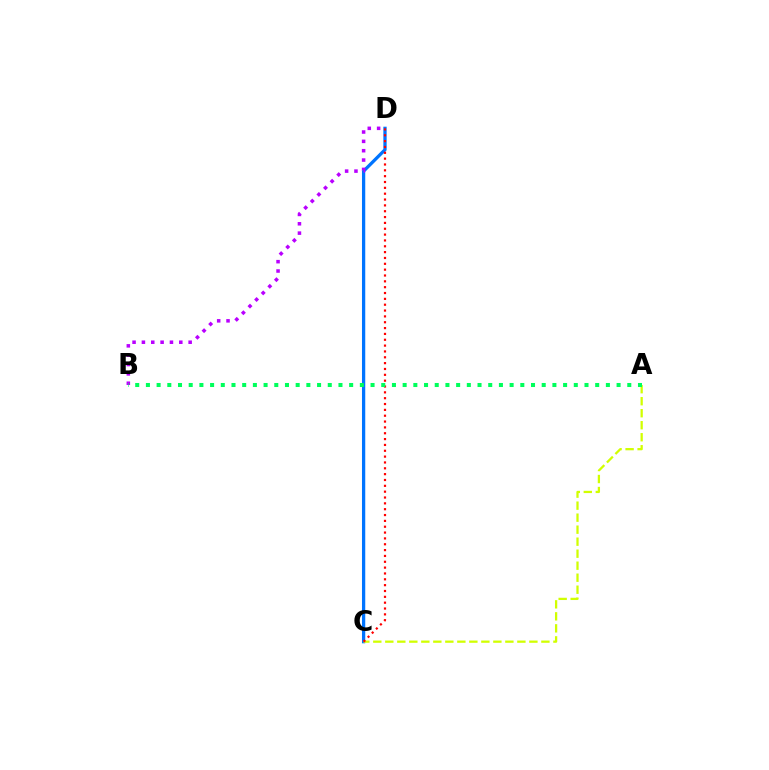{('C', 'D'): [{'color': '#0074ff', 'line_style': 'solid', 'thickness': 2.35}, {'color': '#ff0000', 'line_style': 'dotted', 'thickness': 1.59}], ('A', 'C'): [{'color': '#d1ff00', 'line_style': 'dashed', 'thickness': 1.63}], ('B', 'D'): [{'color': '#b900ff', 'line_style': 'dotted', 'thickness': 2.54}], ('A', 'B'): [{'color': '#00ff5c', 'line_style': 'dotted', 'thickness': 2.91}]}